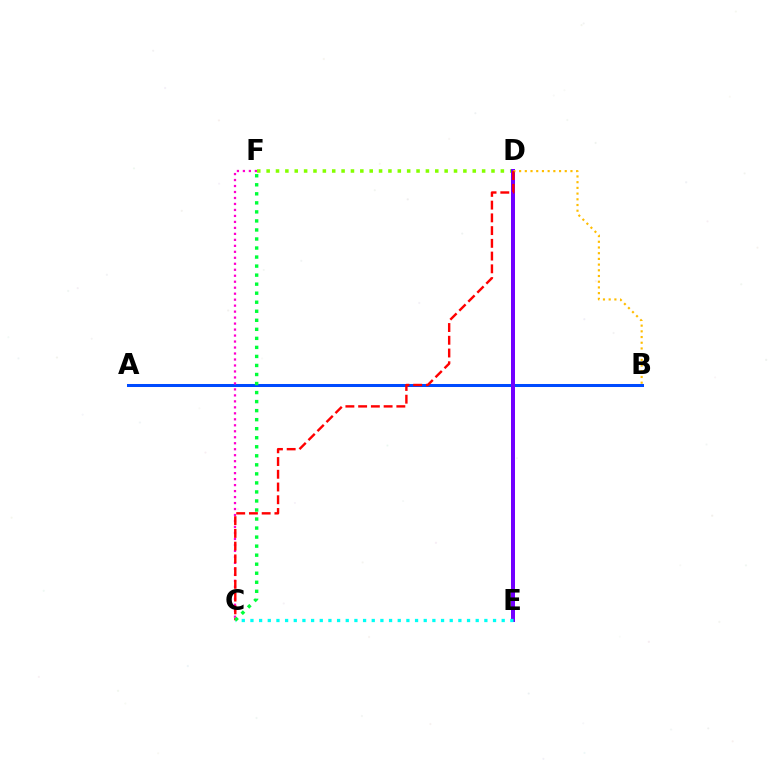{('A', 'B'): [{'color': '#004bff', 'line_style': 'solid', 'thickness': 2.17}], ('D', 'F'): [{'color': '#84ff00', 'line_style': 'dotted', 'thickness': 2.55}], ('D', 'E'): [{'color': '#7200ff', 'line_style': 'solid', 'thickness': 2.87}], ('C', 'E'): [{'color': '#00fff6', 'line_style': 'dotted', 'thickness': 2.35}], ('C', 'F'): [{'color': '#ff00cf', 'line_style': 'dotted', 'thickness': 1.63}, {'color': '#00ff39', 'line_style': 'dotted', 'thickness': 2.45}], ('B', 'D'): [{'color': '#ffbd00', 'line_style': 'dotted', 'thickness': 1.55}], ('C', 'D'): [{'color': '#ff0000', 'line_style': 'dashed', 'thickness': 1.73}]}